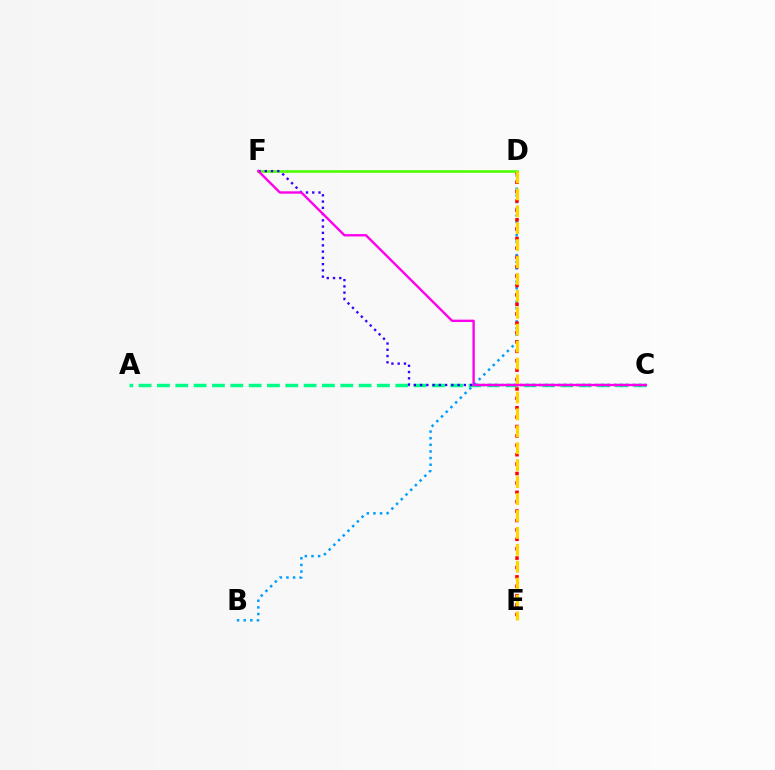{('B', 'D'): [{'color': '#009eff', 'line_style': 'dotted', 'thickness': 1.8}], ('D', 'E'): [{'color': '#ff0000', 'line_style': 'dotted', 'thickness': 2.55}, {'color': '#ffd500', 'line_style': 'dashed', 'thickness': 2.3}], ('D', 'F'): [{'color': '#4fff00', 'line_style': 'solid', 'thickness': 1.89}], ('A', 'C'): [{'color': '#00ff86', 'line_style': 'dashed', 'thickness': 2.49}], ('C', 'F'): [{'color': '#3700ff', 'line_style': 'dotted', 'thickness': 1.7}, {'color': '#ff00ed', 'line_style': 'solid', 'thickness': 1.71}]}